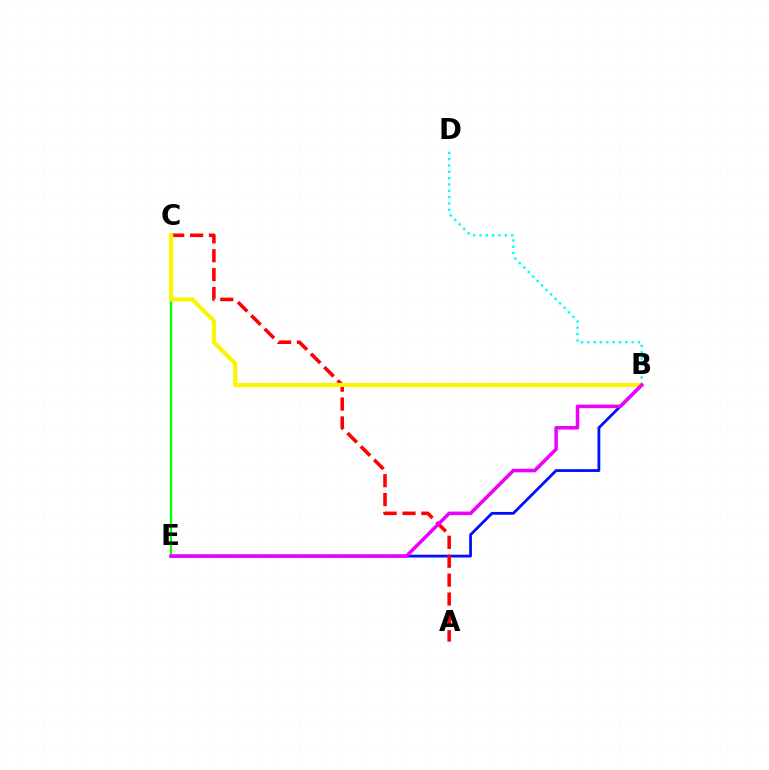{('B', 'D'): [{'color': '#00fff6', 'line_style': 'dotted', 'thickness': 1.72}], ('B', 'E'): [{'color': '#0010ff', 'line_style': 'solid', 'thickness': 2.01}, {'color': '#ee00ff', 'line_style': 'solid', 'thickness': 2.54}], ('C', 'E'): [{'color': '#08ff00', 'line_style': 'solid', 'thickness': 1.67}], ('A', 'C'): [{'color': '#ff0000', 'line_style': 'dashed', 'thickness': 2.56}], ('B', 'C'): [{'color': '#fcf500', 'line_style': 'solid', 'thickness': 2.97}]}